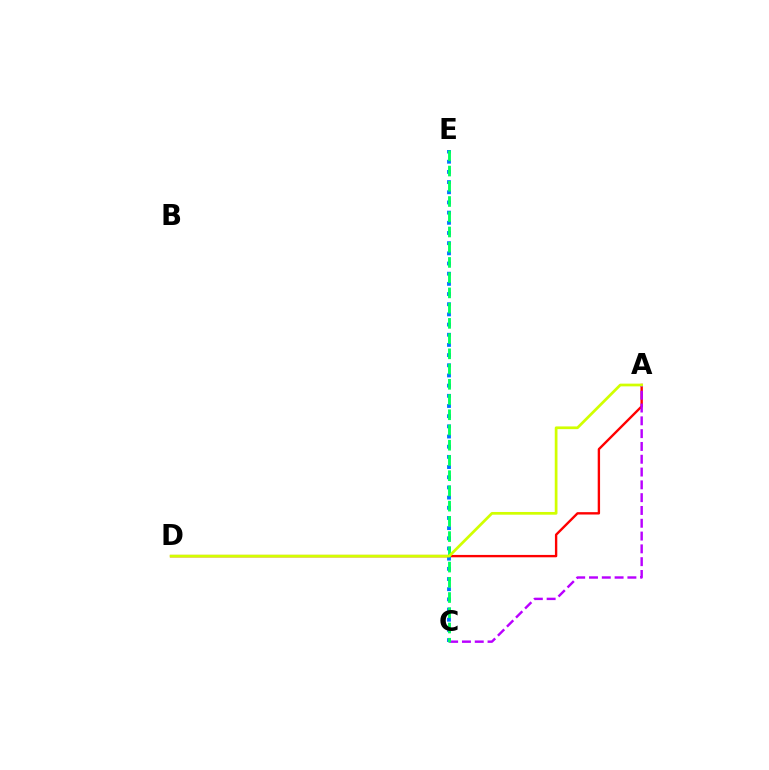{('A', 'D'): [{'color': '#ff0000', 'line_style': 'solid', 'thickness': 1.71}, {'color': '#d1ff00', 'line_style': 'solid', 'thickness': 1.96}], ('A', 'C'): [{'color': '#b900ff', 'line_style': 'dashed', 'thickness': 1.74}], ('C', 'E'): [{'color': '#0074ff', 'line_style': 'dotted', 'thickness': 2.77}, {'color': '#00ff5c', 'line_style': 'dashed', 'thickness': 2.07}]}